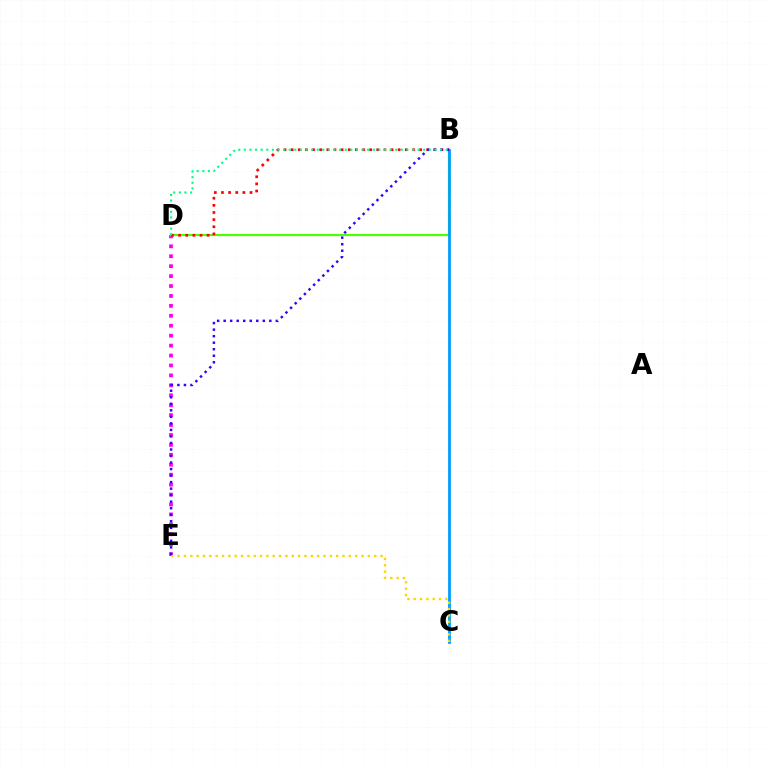{('D', 'E'): [{'color': '#ff00ed', 'line_style': 'dotted', 'thickness': 2.7}], ('B', 'D'): [{'color': '#4fff00', 'line_style': 'solid', 'thickness': 1.6}, {'color': '#ff0000', 'line_style': 'dotted', 'thickness': 1.94}, {'color': '#00ff86', 'line_style': 'dotted', 'thickness': 1.52}], ('B', 'C'): [{'color': '#009eff', 'line_style': 'solid', 'thickness': 2.01}], ('C', 'E'): [{'color': '#ffd500', 'line_style': 'dotted', 'thickness': 1.72}], ('B', 'E'): [{'color': '#3700ff', 'line_style': 'dotted', 'thickness': 1.77}]}